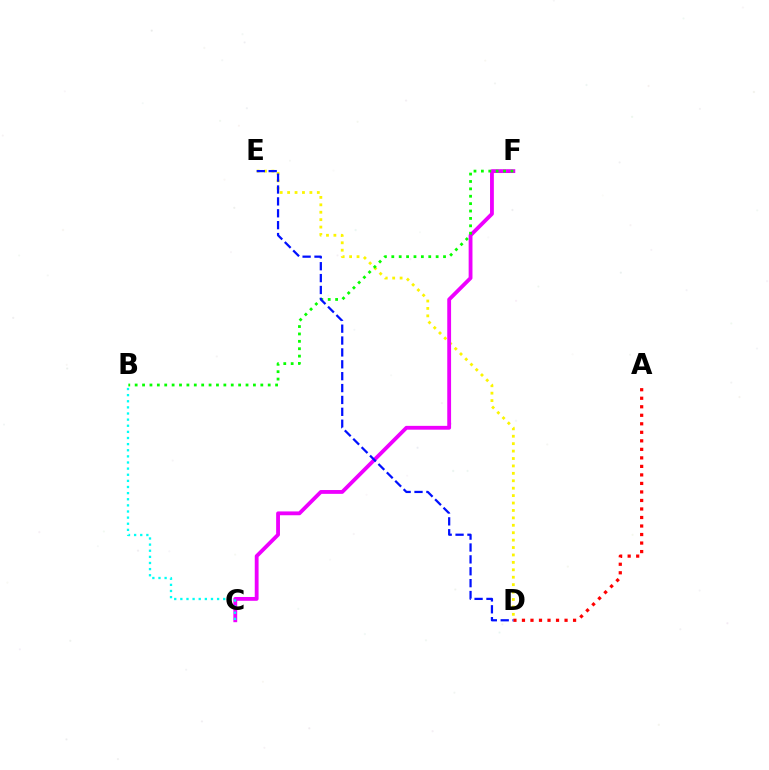{('D', 'E'): [{'color': '#fcf500', 'line_style': 'dotted', 'thickness': 2.02}, {'color': '#0010ff', 'line_style': 'dashed', 'thickness': 1.61}], ('C', 'F'): [{'color': '#ee00ff', 'line_style': 'solid', 'thickness': 2.75}], ('B', 'F'): [{'color': '#08ff00', 'line_style': 'dotted', 'thickness': 2.01}], ('A', 'D'): [{'color': '#ff0000', 'line_style': 'dotted', 'thickness': 2.31}], ('B', 'C'): [{'color': '#00fff6', 'line_style': 'dotted', 'thickness': 1.66}]}